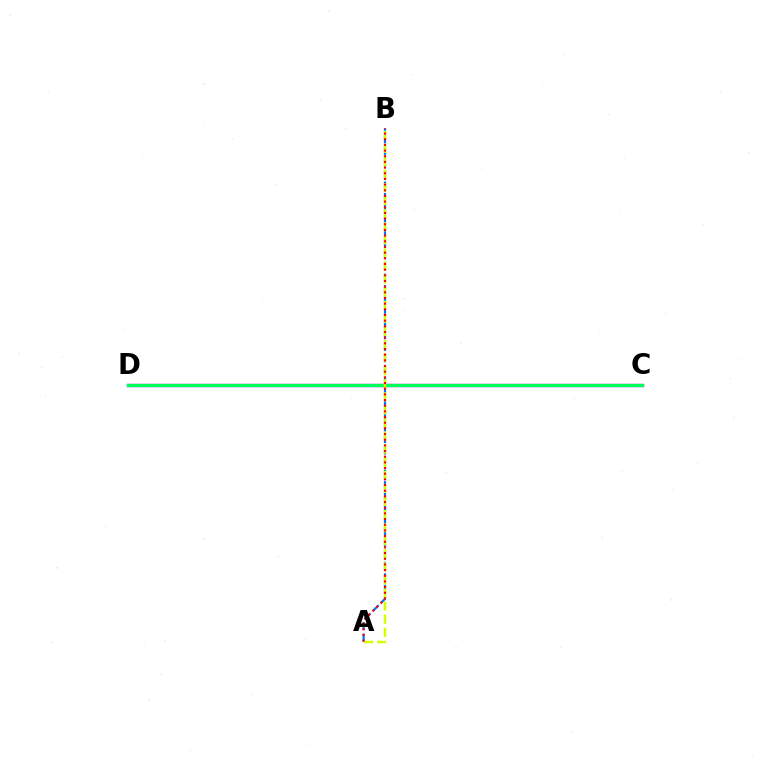{('A', 'B'): [{'color': '#0074ff', 'line_style': 'dashed', 'thickness': 1.57}, {'color': '#d1ff00', 'line_style': 'dashed', 'thickness': 1.78}, {'color': '#ff0000', 'line_style': 'dotted', 'thickness': 1.54}], ('C', 'D'): [{'color': '#b900ff', 'line_style': 'solid', 'thickness': 2.4}, {'color': '#00ff5c', 'line_style': 'solid', 'thickness': 2.32}]}